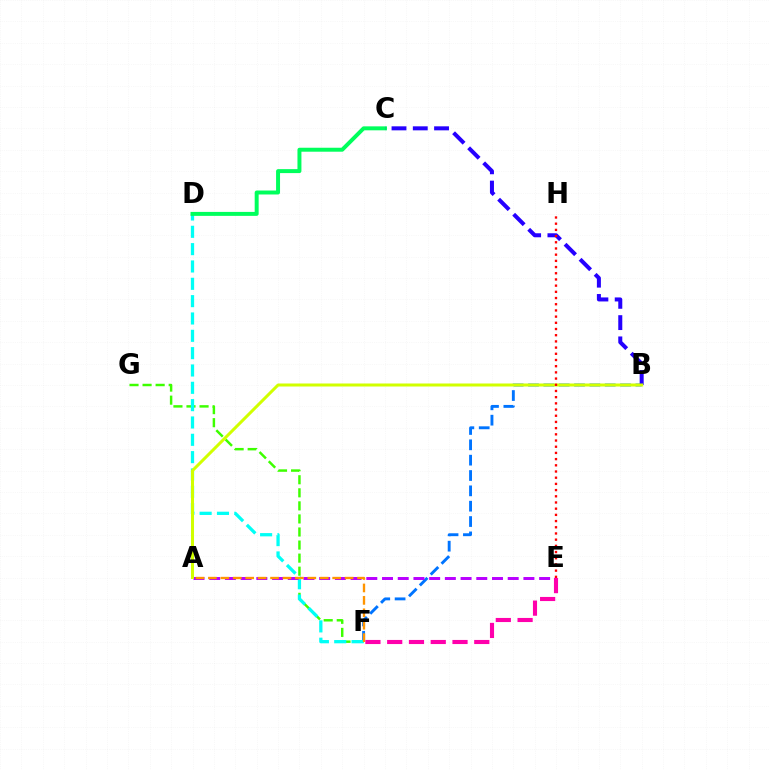{('F', 'G'): [{'color': '#3dff00', 'line_style': 'dashed', 'thickness': 1.77}], ('B', 'F'): [{'color': '#0074ff', 'line_style': 'dashed', 'thickness': 2.08}], ('D', 'F'): [{'color': '#00fff6', 'line_style': 'dashed', 'thickness': 2.35}], ('C', 'D'): [{'color': '#00ff5c', 'line_style': 'solid', 'thickness': 2.85}], ('A', 'E'): [{'color': '#b900ff', 'line_style': 'dashed', 'thickness': 2.13}], ('B', 'C'): [{'color': '#2500ff', 'line_style': 'dashed', 'thickness': 2.89}], ('A', 'B'): [{'color': '#d1ff00', 'line_style': 'solid', 'thickness': 2.17}], ('A', 'F'): [{'color': '#ff9400', 'line_style': 'dashed', 'thickness': 1.69}], ('E', 'H'): [{'color': '#ff0000', 'line_style': 'dotted', 'thickness': 1.68}], ('E', 'F'): [{'color': '#ff00ac', 'line_style': 'dashed', 'thickness': 2.96}]}